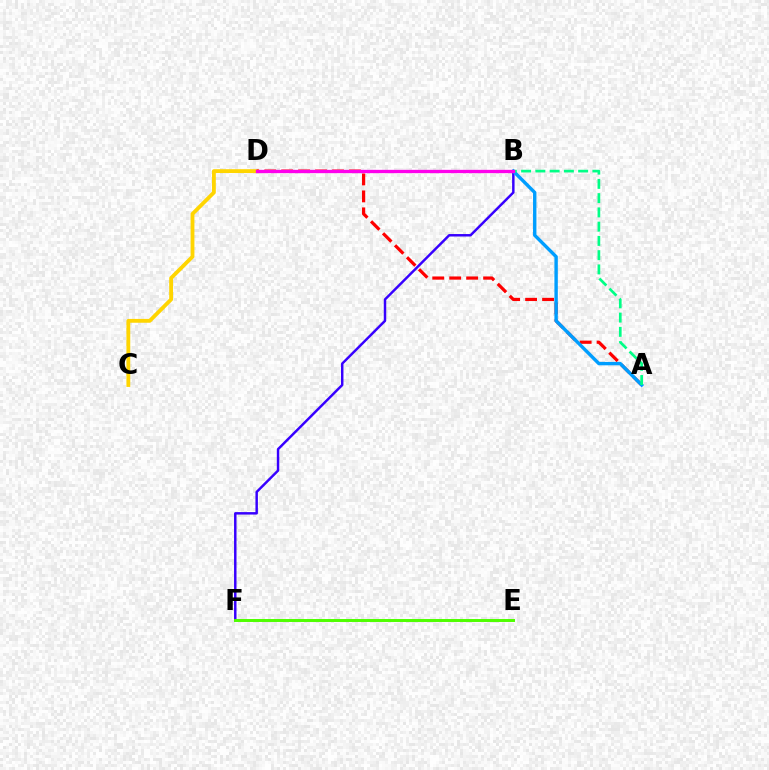{('B', 'F'): [{'color': '#3700ff', 'line_style': 'solid', 'thickness': 1.77}], ('C', 'D'): [{'color': '#ffd500', 'line_style': 'solid', 'thickness': 2.76}], ('A', 'D'): [{'color': '#ff0000', 'line_style': 'dashed', 'thickness': 2.3}], ('E', 'F'): [{'color': '#4fff00', 'line_style': 'solid', 'thickness': 2.14}], ('A', 'B'): [{'color': '#009eff', 'line_style': 'solid', 'thickness': 2.44}, {'color': '#00ff86', 'line_style': 'dashed', 'thickness': 1.94}], ('B', 'D'): [{'color': '#ff00ed', 'line_style': 'solid', 'thickness': 2.39}]}